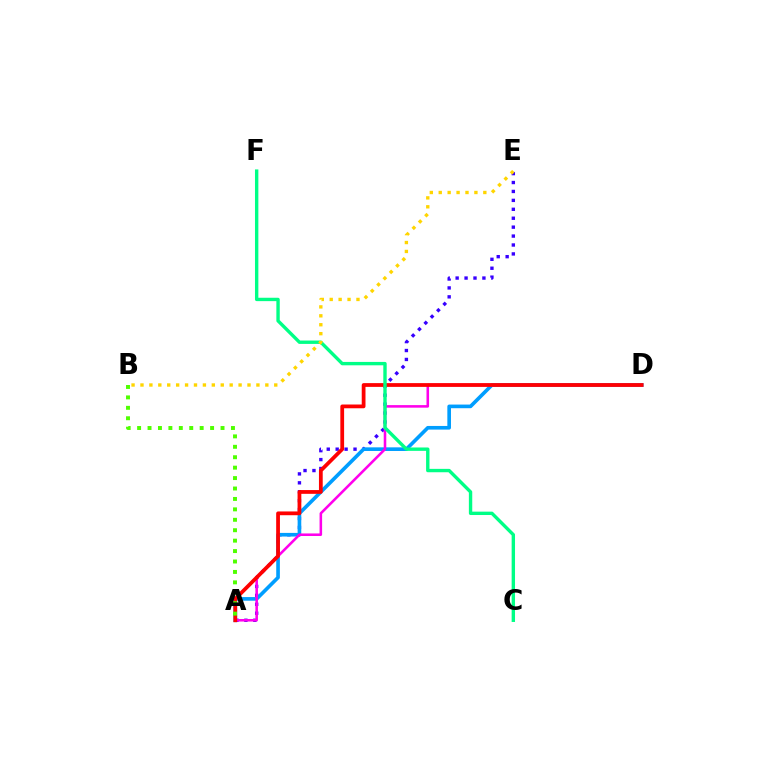{('A', 'E'): [{'color': '#3700ff', 'line_style': 'dotted', 'thickness': 2.42}], ('A', 'D'): [{'color': '#009eff', 'line_style': 'solid', 'thickness': 2.62}, {'color': '#ff00ed', 'line_style': 'solid', 'thickness': 1.84}, {'color': '#ff0000', 'line_style': 'solid', 'thickness': 2.71}], ('C', 'F'): [{'color': '#00ff86', 'line_style': 'solid', 'thickness': 2.43}], ('A', 'B'): [{'color': '#4fff00', 'line_style': 'dotted', 'thickness': 2.83}], ('B', 'E'): [{'color': '#ffd500', 'line_style': 'dotted', 'thickness': 2.42}]}